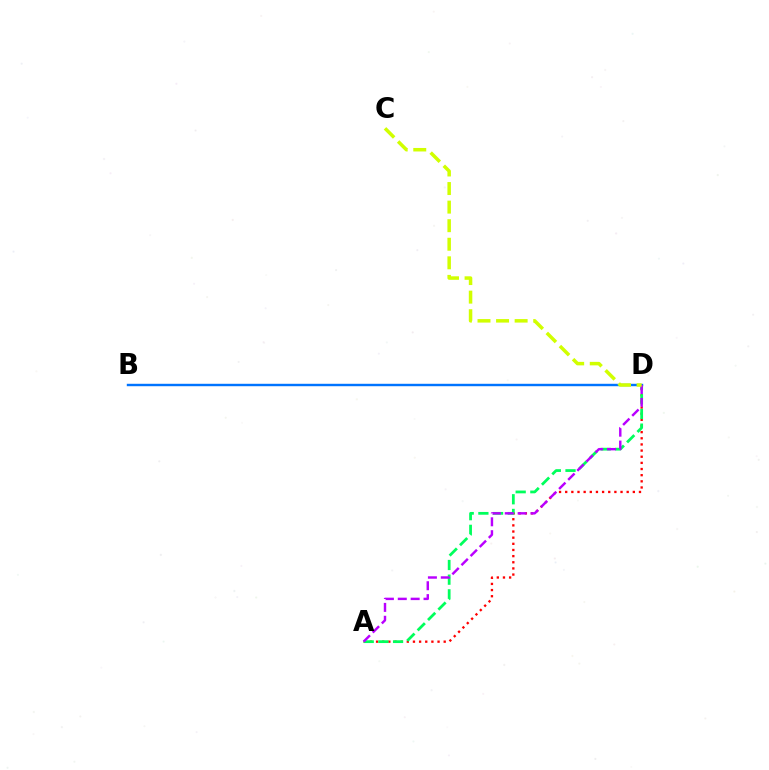{('A', 'D'): [{'color': '#ff0000', 'line_style': 'dotted', 'thickness': 1.67}, {'color': '#00ff5c', 'line_style': 'dashed', 'thickness': 1.99}, {'color': '#b900ff', 'line_style': 'dashed', 'thickness': 1.75}], ('B', 'D'): [{'color': '#0074ff', 'line_style': 'solid', 'thickness': 1.74}], ('C', 'D'): [{'color': '#d1ff00', 'line_style': 'dashed', 'thickness': 2.52}]}